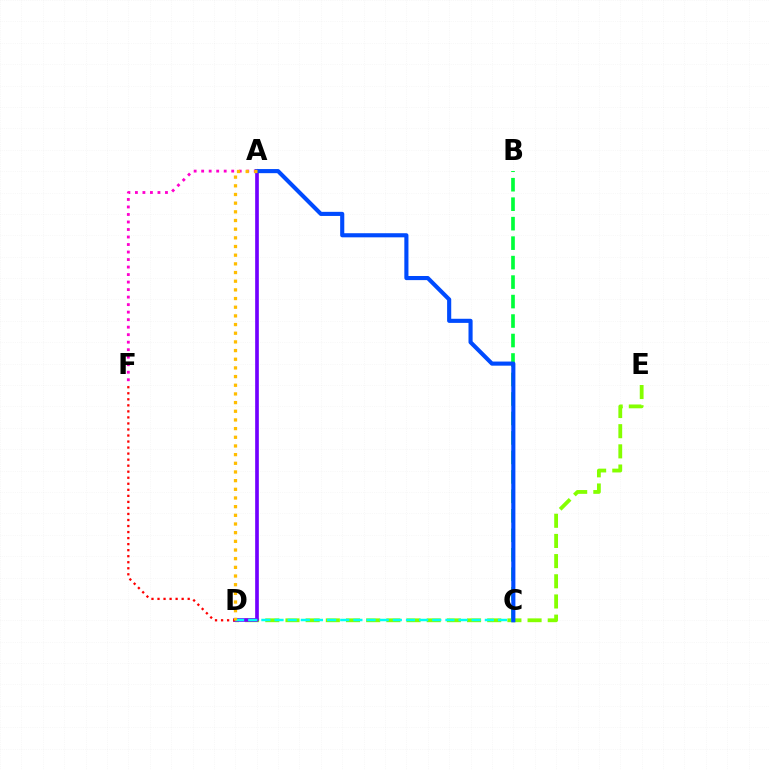{('D', 'E'): [{'color': '#84ff00', 'line_style': 'dashed', 'thickness': 2.74}], ('B', 'C'): [{'color': '#00ff39', 'line_style': 'dashed', 'thickness': 2.65}], ('A', 'D'): [{'color': '#7200ff', 'line_style': 'solid', 'thickness': 2.64}, {'color': '#ffbd00', 'line_style': 'dotted', 'thickness': 2.36}], ('C', 'D'): [{'color': '#00fff6', 'line_style': 'dashed', 'thickness': 1.79}], ('D', 'F'): [{'color': '#ff0000', 'line_style': 'dotted', 'thickness': 1.64}], ('A', 'C'): [{'color': '#004bff', 'line_style': 'solid', 'thickness': 2.96}], ('A', 'F'): [{'color': '#ff00cf', 'line_style': 'dotted', 'thickness': 2.04}]}